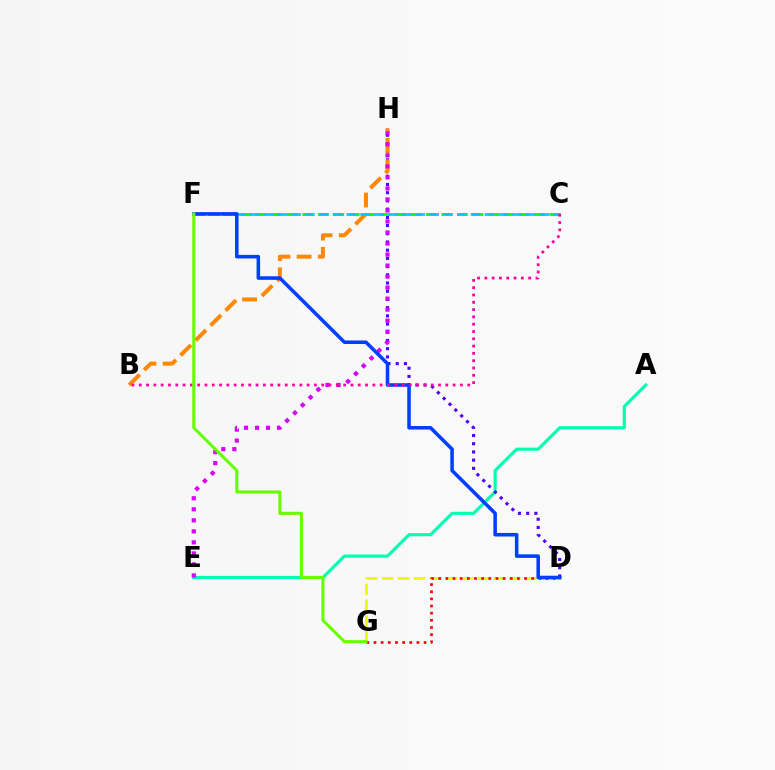{('A', 'E'): [{'color': '#00ffaf', 'line_style': 'solid', 'thickness': 2.24}], ('D', 'H'): [{'color': '#4f00ff', 'line_style': 'dotted', 'thickness': 2.23}], ('B', 'H'): [{'color': '#ff8800', 'line_style': 'dashed', 'thickness': 2.88}], ('D', 'G'): [{'color': '#eeff00', 'line_style': 'dashed', 'thickness': 2.16}, {'color': '#ff0000', 'line_style': 'dotted', 'thickness': 1.94}], ('E', 'H'): [{'color': '#d600ff', 'line_style': 'dotted', 'thickness': 2.99}], ('C', 'F'): [{'color': '#00ff27', 'line_style': 'dashed', 'thickness': 2.1}, {'color': '#00c7ff', 'line_style': 'dashed', 'thickness': 1.88}], ('D', 'F'): [{'color': '#003fff', 'line_style': 'solid', 'thickness': 2.55}], ('B', 'C'): [{'color': '#ff00a0', 'line_style': 'dotted', 'thickness': 1.98}], ('F', 'G'): [{'color': '#66ff00', 'line_style': 'solid', 'thickness': 2.2}]}